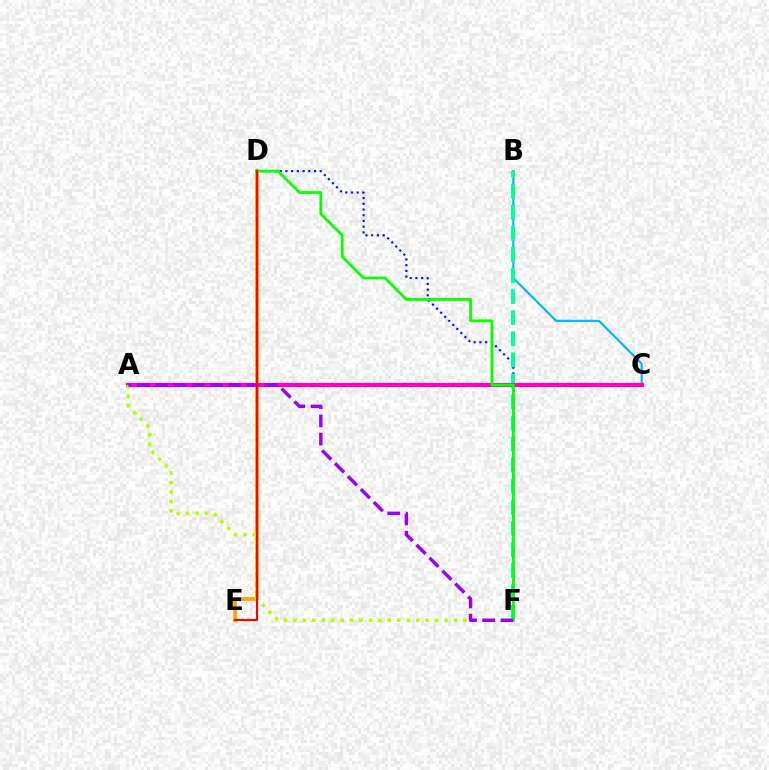{('B', 'C'): [{'color': '#00b5ff', 'line_style': 'solid', 'thickness': 1.54}], ('D', 'F'): [{'color': '#0010ff', 'line_style': 'dotted', 'thickness': 1.56}, {'color': '#08ff00', 'line_style': 'solid', 'thickness': 2.01}], ('B', 'F'): [{'color': '#00ff9d', 'line_style': 'dashed', 'thickness': 2.86}], ('A', 'C'): [{'color': '#ff00bd', 'line_style': 'solid', 'thickness': 2.95}], ('D', 'E'): [{'color': '#ffa500', 'line_style': 'solid', 'thickness': 2.74}, {'color': '#ff0000', 'line_style': 'solid', 'thickness': 1.52}], ('A', 'F'): [{'color': '#b3ff00', 'line_style': 'dotted', 'thickness': 2.57}, {'color': '#9b00ff', 'line_style': 'dashed', 'thickness': 2.48}]}